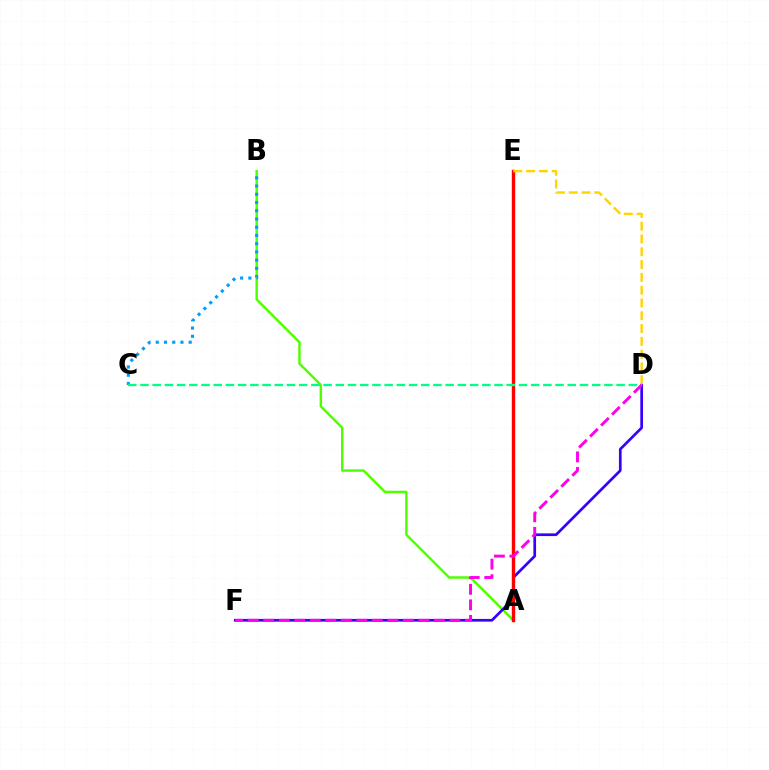{('A', 'B'): [{'color': '#4fff00', 'line_style': 'solid', 'thickness': 1.75}], ('D', 'F'): [{'color': '#3700ff', 'line_style': 'solid', 'thickness': 1.94}, {'color': '#ff00ed', 'line_style': 'dashed', 'thickness': 2.11}], ('A', 'E'): [{'color': '#ff0000', 'line_style': 'solid', 'thickness': 2.44}], ('B', 'C'): [{'color': '#009eff', 'line_style': 'dotted', 'thickness': 2.24}], ('D', 'E'): [{'color': '#ffd500', 'line_style': 'dashed', 'thickness': 1.74}], ('C', 'D'): [{'color': '#00ff86', 'line_style': 'dashed', 'thickness': 1.66}]}